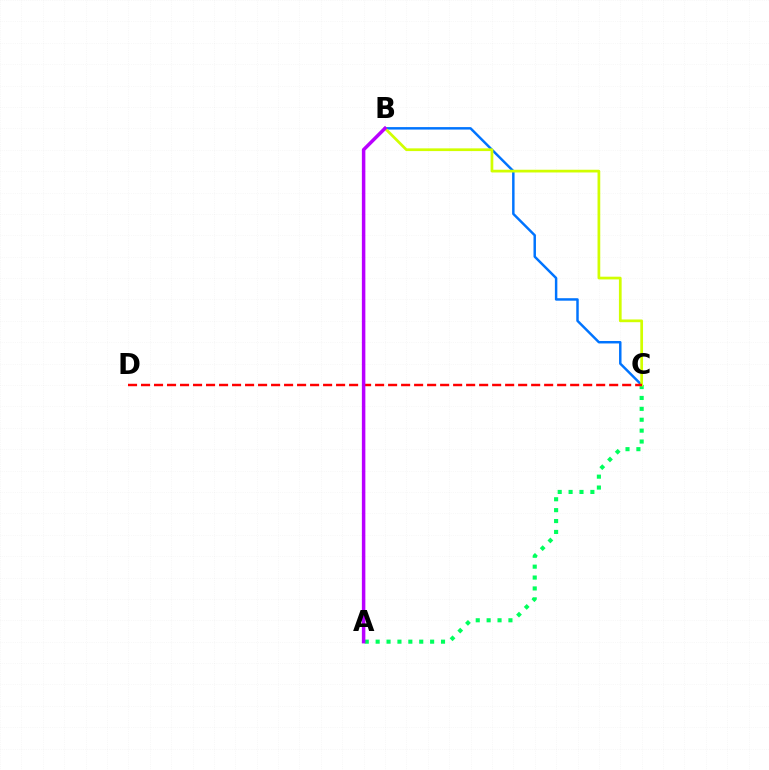{('B', 'C'): [{'color': '#0074ff', 'line_style': 'solid', 'thickness': 1.78}, {'color': '#d1ff00', 'line_style': 'solid', 'thickness': 1.96}], ('A', 'C'): [{'color': '#00ff5c', 'line_style': 'dotted', 'thickness': 2.96}], ('C', 'D'): [{'color': '#ff0000', 'line_style': 'dashed', 'thickness': 1.77}], ('A', 'B'): [{'color': '#b900ff', 'line_style': 'solid', 'thickness': 2.51}]}